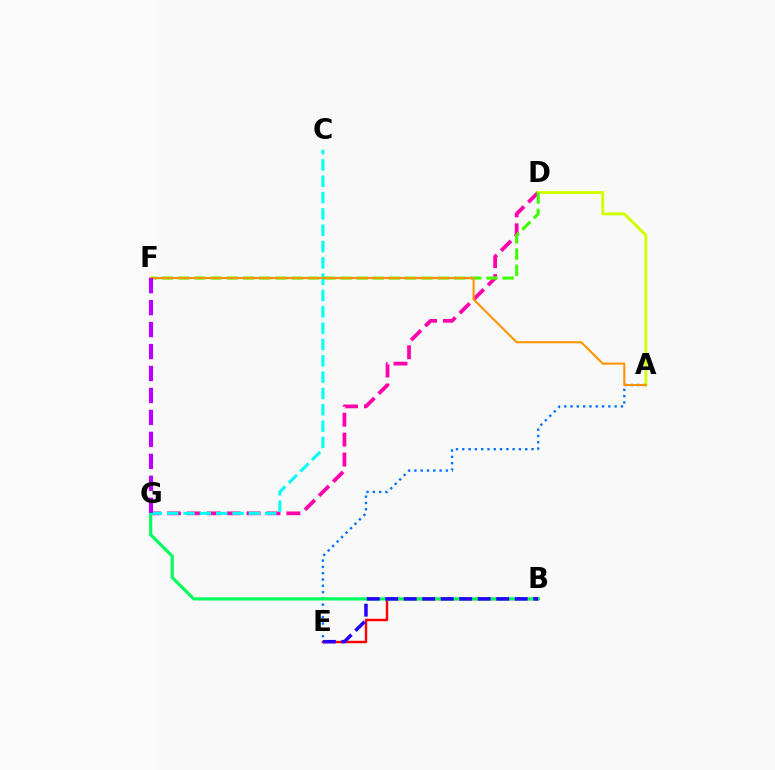{('A', 'E'): [{'color': '#0074ff', 'line_style': 'dotted', 'thickness': 1.71}], ('D', 'G'): [{'color': '#ff00ac', 'line_style': 'dashed', 'thickness': 2.71}], ('A', 'D'): [{'color': '#d1ff00', 'line_style': 'solid', 'thickness': 2.1}], ('B', 'E'): [{'color': '#ff0000', 'line_style': 'solid', 'thickness': 1.75}, {'color': '#2500ff', 'line_style': 'dashed', 'thickness': 2.51}], ('B', 'G'): [{'color': '#00ff5c', 'line_style': 'solid', 'thickness': 2.27}], ('D', 'F'): [{'color': '#3dff00', 'line_style': 'dashed', 'thickness': 2.2}], ('C', 'G'): [{'color': '#00fff6', 'line_style': 'dashed', 'thickness': 2.22}], ('A', 'F'): [{'color': '#ff9400', 'line_style': 'solid', 'thickness': 1.52}], ('F', 'G'): [{'color': '#b900ff', 'line_style': 'dashed', 'thickness': 2.98}]}